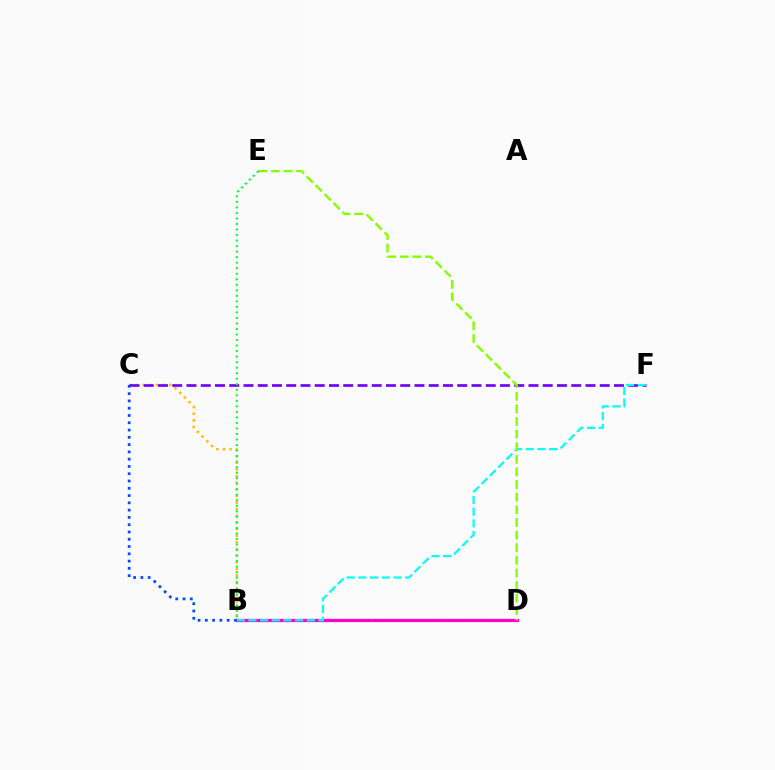{('B', 'D'): [{'color': '#ff0000', 'line_style': 'dotted', 'thickness': 1.55}, {'color': '#ff00cf', 'line_style': 'solid', 'thickness': 2.31}], ('B', 'C'): [{'color': '#ffbd00', 'line_style': 'dotted', 'thickness': 1.8}, {'color': '#004bff', 'line_style': 'dotted', 'thickness': 1.98}], ('C', 'F'): [{'color': '#7200ff', 'line_style': 'dashed', 'thickness': 1.94}], ('B', 'F'): [{'color': '#00fff6', 'line_style': 'dashed', 'thickness': 1.59}], ('D', 'E'): [{'color': '#84ff00', 'line_style': 'dashed', 'thickness': 1.71}], ('B', 'E'): [{'color': '#00ff39', 'line_style': 'dotted', 'thickness': 1.5}]}